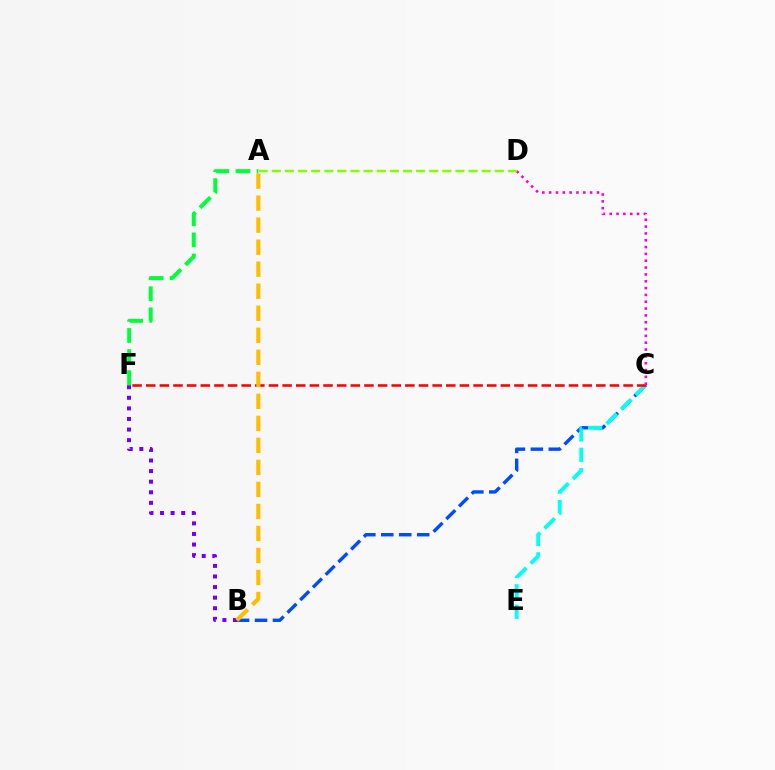{('A', 'F'): [{'color': '#00ff39', 'line_style': 'dashed', 'thickness': 2.86}], ('B', 'C'): [{'color': '#004bff', 'line_style': 'dashed', 'thickness': 2.44}], ('C', 'E'): [{'color': '#00fff6', 'line_style': 'dashed', 'thickness': 2.77}], ('C', 'F'): [{'color': '#ff0000', 'line_style': 'dashed', 'thickness': 1.85}], ('B', 'F'): [{'color': '#7200ff', 'line_style': 'dotted', 'thickness': 2.88}], ('C', 'D'): [{'color': '#ff00cf', 'line_style': 'dotted', 'thickness': 1.86}], ('A', 'D'): [{'color': '#84ff00', 'line_style': 'dashed', 'thickness': 1.78}], ('A', 'B'): [{'color': '#ffbd00', 'line_style': 'dashed', 'thickness': 2.99}]}